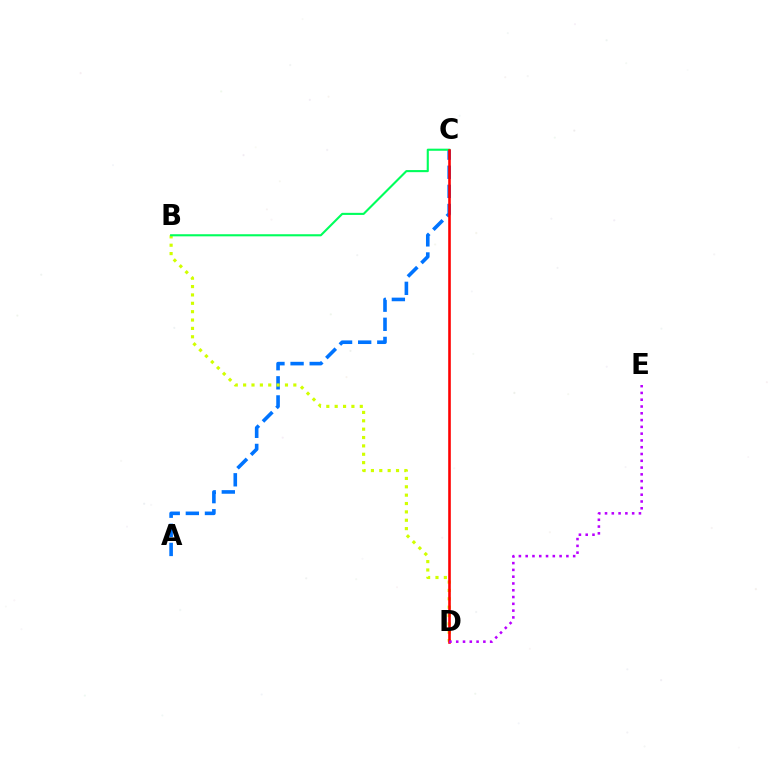{('A', 'C'): [{'color': '#0074ff', 'line_style': 'dashed', 'thickness': 2.6}], ('B', 'D'): [{'color': '#d1ff00', 'line_style': 'dotted', 'thickness': 2.27}], ('B', 'C'): [{'color': '#00ff5c', 'line_style': 'solid', 'thickness': 1.52}], ('C', 'D'): [{'color': '#ff0000', 'line_style': 'solid', 'thickness': 1.88}], ('D', 'E'): [{'color': '#b900ff', 'line_style': 'dotted', 'thickness': 1.84}]}